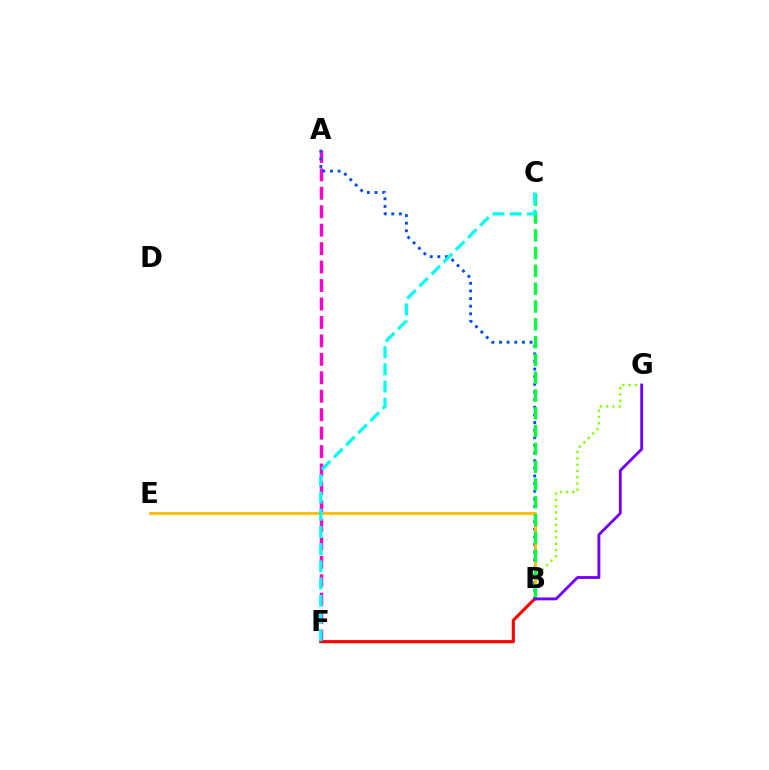{('A', 'F'): [{'color': '#ff00cf', 'line_style': 'dashed', 'thickness': 2.51}], ('A', 'B'): [{'color': '#004bff', 'line_style': 'dotted', 'thickness': 2.07}], ('B', 'E'): [{'color': '#ffbd00', 'line_style': 'solid', 'thickness': 2.04}], ('B', 'F'): [{'color': '#ff0000', 'line_style': 'solid', 'thickness': 2.25}], ('B', 'G'): [{'color': '#84ff00', 'line_style': 'dotted', 'thickness': 1.71}, {'color': '#7200ff', 'line_style': 'solid', 'thickness': 2.06}], ('B', 'C'): [{'color': '#00ff39', 'line_style': 'dashed', 'thickness': 2.42}], ('C', 'F'): [{'color': '#00fff6', 'line_style': 'dashed', 'thickness': 2.34}]}